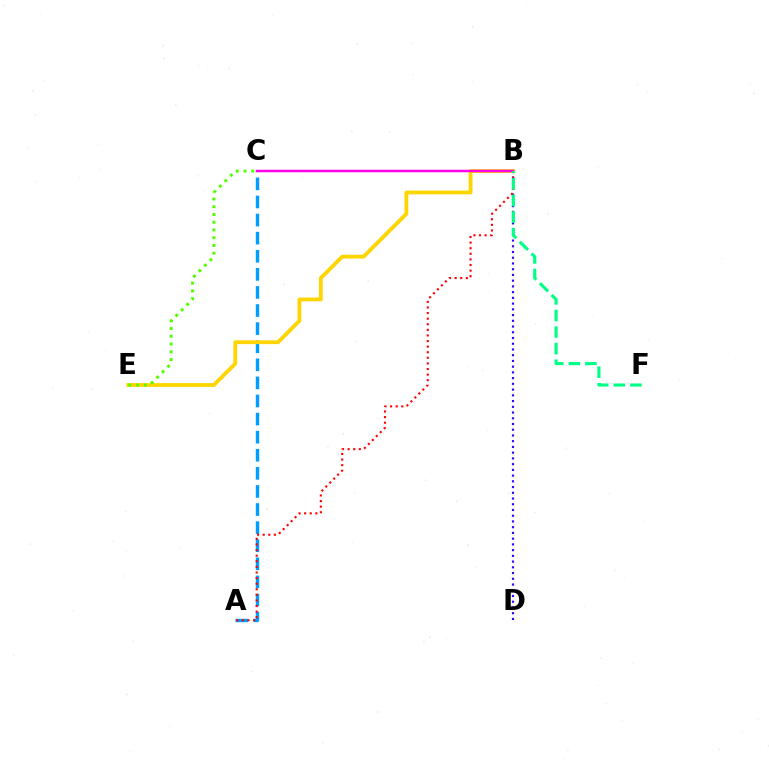{('A', 'C'): [{'color': '#009eff', 'line_style': 'dashed', 'thickness': 2.46}], ('B', 'D'): [{'color': '#3700ff', 'line_style': 'dotted', 'thickness': 1.56}], ('A', 'B'): [{'color': '#ff0000', 'line_style': 'dotted', 'thickness': 1.52}], ('B', 'E'): [{'color': '#ffd500', 'line_style': 'solid', 'thickness': 2.75}], ('B', 'C'): [{'color': '#ff00ed', 'line_style': 'solid', 'thickness': 1.8}], ('C', 'E'): [{'color': '#4fff00', 'line_style': 'dotted', 'thickness': 2.11}], ('B', 'F'): [{'color': '#00ff86', 'line_style': 'dashed', 'thickness': 2.25}]}